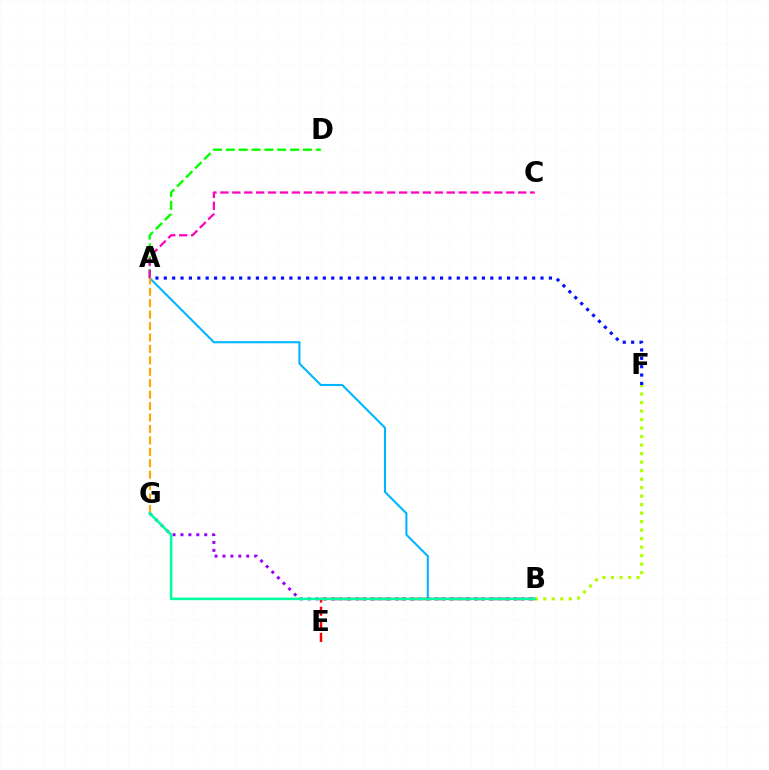{('A', 'B'): [{'color': '#00b5ff', 'line_style': 'solid', 'thickness': 1.51}], ('A', 'D'): [{'color': '#08ff00', 'line_style': 'dashed', 'thickness': 1.74}], ('B', 'E'): [{'color': '#ff0000', 'line_style': 'dashed', 'thickness': 1.78}], ('A', 'F'): [{'color': '#0010ff', 'line_style': 'dotted', 'thickness': 2.27}], ('B', 'F'): [{'color': '#b3ff00', 'line_style': 'dotted', 'thickness': 2.31}], ('B', 'G'): [{'color': '#9b00ff', 'line_style': 'dotted', 'thickness': 2.15}, {'color': '#00ff9d', 'line_style': 'solid', 'thickness': 1.84}], ('A', 'G'): [{'color': '#ffa500', 'line_style': 'dashed', 'thickness': 1.55}], ('A', 'C'): [{'color': '#ff00bd', 'line_style': 'dashed', 'thickness': 1.62}]}